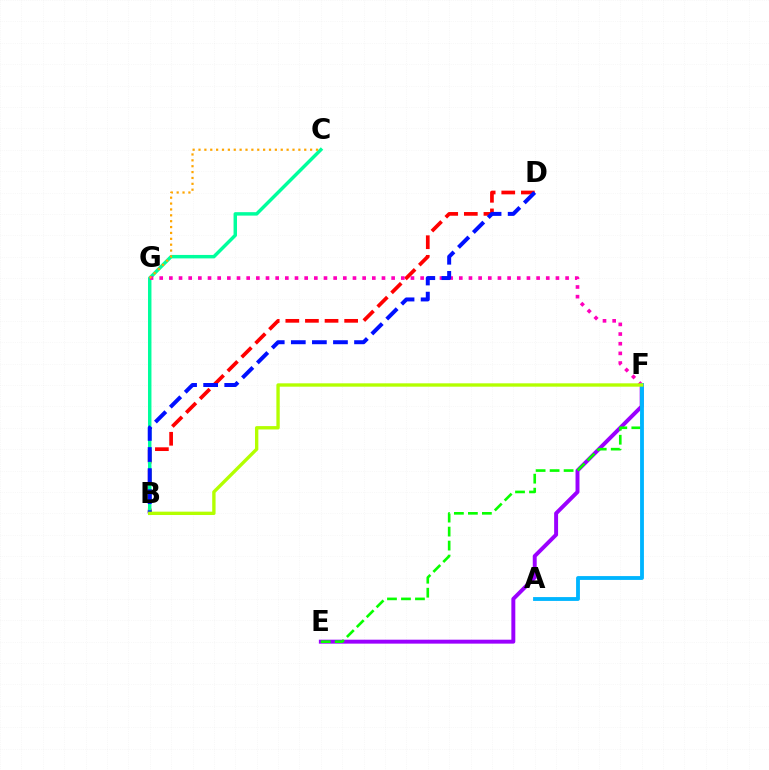{('E', 'F'): [{'color': '#9b00ff', 'line_style': 'solid', 'thickness': 2.84}, {'color': '#08ff00', 'line_style': 'dashed', 'thickness': 1.9}], ('B', 'D'): [{'color': '#ff0000', 'line_style': 'dashed', 'thickness': 2.66}, {'color': '#0010ff', 'line_style': 'dashed', 'thickness': 2.86}], ('B', 'C'): [{'color': '#00ff9d', 'line_style': 'solid', 'thickness': 2.49}], ('F', 'G'): [{'color': '#ff00bd', 'line_style': 'dotted', 'thickness': 2.63}], ('C', 'G'): [{'color': '#ffa500', 'line_style': 'dotted', 'thickness': 1.6}], ('A', 'F'): [{'color': '#00b5ff', 'line_style': 'solid', 'thickness': 2.76}], ('B', 'F'): [{'color': '#b3ff00', 'line_style': 'solid', 'thickness': 2.42}]}